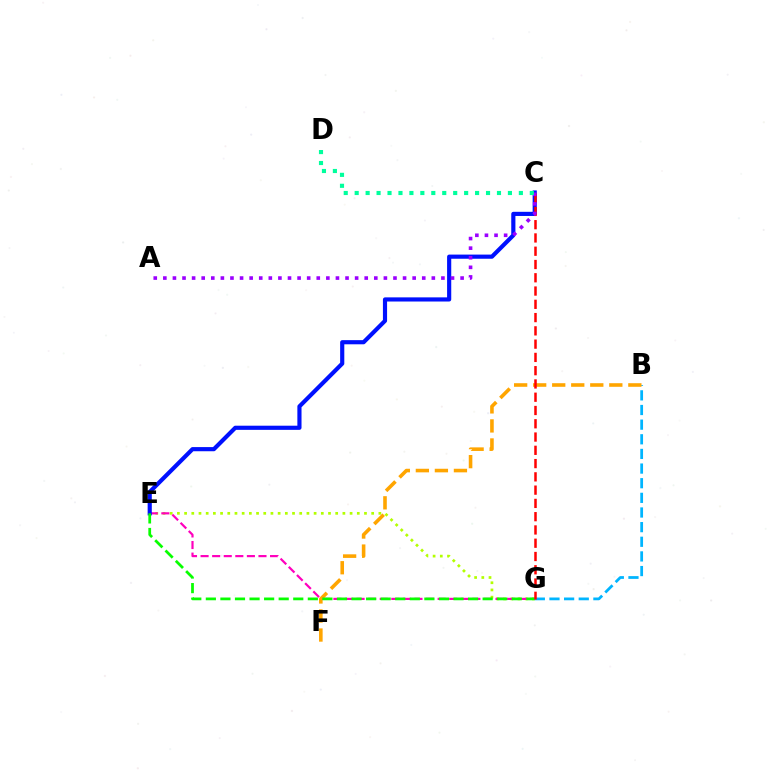{('B', 'G'): [{'color': '#00b5ff', 'line_style': 'dashed', 'thickness': 1.99}], ('E', 'G'): [{'color': '#b3ff00', 'line_style': 'dotted', 'thickness': 1.95}, {'color': '#ff00bd', 'line_style': 'dashed', 'thickness': 1.57}, {'color': '#08ff00', 'line_style': 'dashed', 'thickness': 1.98}], ('B', 'F'): [{'color': '#ffa500', 'line_style': 'dashed', 'thickness': 2.59}], ('C', 'E'): [{'color': '#0010ff', 'line_style': 'solid', 'thickness': 2.99}], ('C', 'G'): [{'color': '#ff0000', 'line_style': 'dashed', 'thickness': 1.8}], ('A', 'C'): [{'color': '#9b00ff', 'line_style': 'dotted', 'thickness': 2.61}], ('C', 'D'): [{'color': '#00ff9d', 'line_style': 'dotted', 'thickness': 2.97}]}